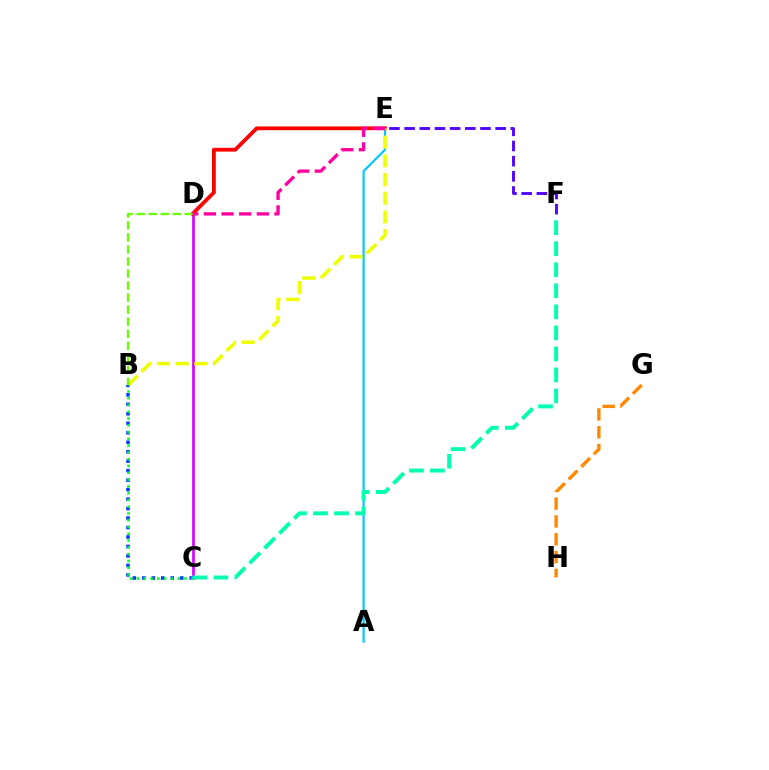{('C', 'D'): [{'color': '#d600ff', 'line_style': 'solid', 'thickness': 1.93}], ('B', 'C'): [{'color': '#003fff', 'line_style': 'dotted', 'thickness': 2.57}, {'color': '#00ff27', 'line_style': 'dotted', 'thickness': 1.84}], ('G', 'H'): [{'color': '#ff8800', 'line_style': 'dashed', 'thickness': 2.42}], ('A', 'E'): [{'color': '#00c7ff', 'line_style': 'solid', 'thickness': 1.56}], ('E', 'F'): [{'color': '#4f00ff', 'line_style': 'dashed', 'thickness': 2.06}], ('D', 'E'): [{'color': '#ff0000', 'line_style': 'solid', 'thickness': 2.73}, {'color': '#ff00a0', 'line_style': 'dashed', 'thickness': 2.4}], ('B', 'E'): [{'color': '#eeff00', 'line_style': 'dashed', 'thickness': 2.54}], ('C', 'F'): [{'color': '#00ffaf', 'line_style': 'dashed', 'thickness': 2.86}], ('B', 'D'): [{'color': '#66ff00', 'line_style': 'dashed', 'thickness': 1.63}]}